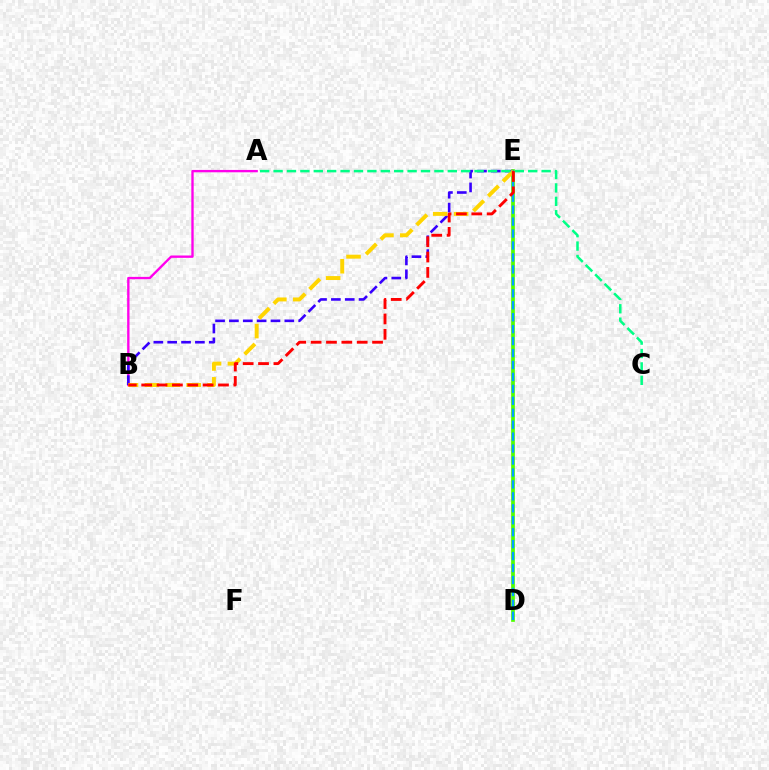{('A', 'B'): [{'color': '#ff00ed', 'line_style': 'solid', 'thickness': 1.7}], ('D', 'E'): [{'color': '#4fff00', 'line_style': 'solid', 'thickness': 2.65}, {'color': '#009eff', 'line_style': 'dashed', 'thickness': 1.62}], ('B', 'E'): [{'color': '#3700ff', 'line_style': 'dashed', 'thickness': 1.88}, {'color': '#ffd500', 'line_style': 'dashed', 'thickness': 2.84}, {'color': '#ff0000', 'line_style': 'dashed', 'thickness': 2.09}], ('A', 'C'): [{'color': '#00ff86', 'line_style': 'dashed', 'thickness': 1.82}]}